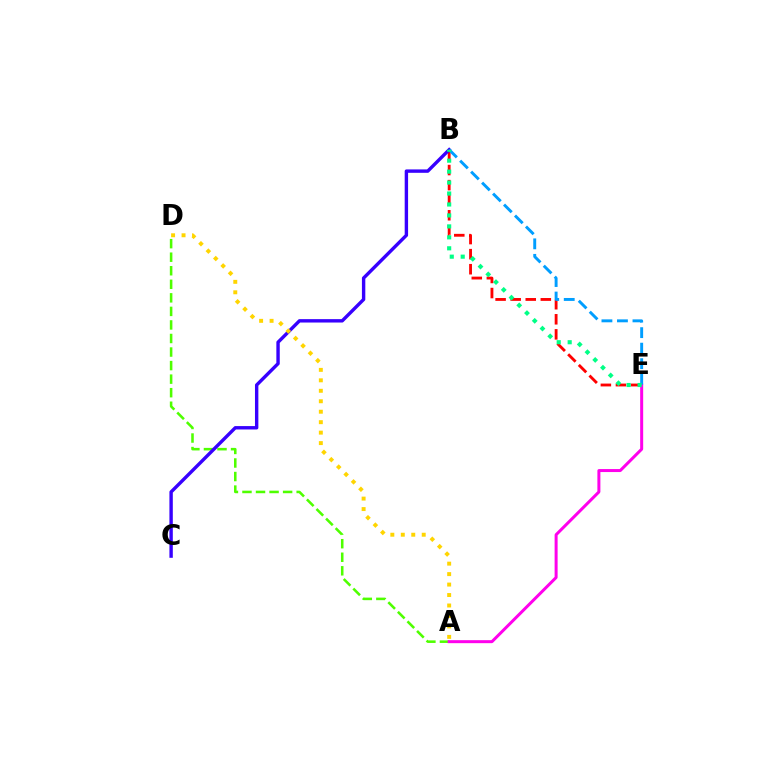{('B', 'E'): [{'color': '#ff0000', 'line_style': 'dashed', 'thickness': 2.05}, {'color': '#009eff', 'line_style': 'dashed', 'thickness': 2.11}, {'color': '#00ff86', 'line_style': 'dotted', 'thickness': 2.98}], ('A', 'D'): [{'color': '#4fff00', 'line_style': 'dashed', 'thickness': 1.84}, {'color': '#ffd500', 'line_style': 'dotted', 'thickness': 2.84}], ('A', 'E'): [{'color': '#ff00ed', 'line_style': 'solid', 'thickness': 2.16}], ('B', 'C'): [{'color': '#3700ff', 'line_style': 'solid', 'thickness': 2.44}]}